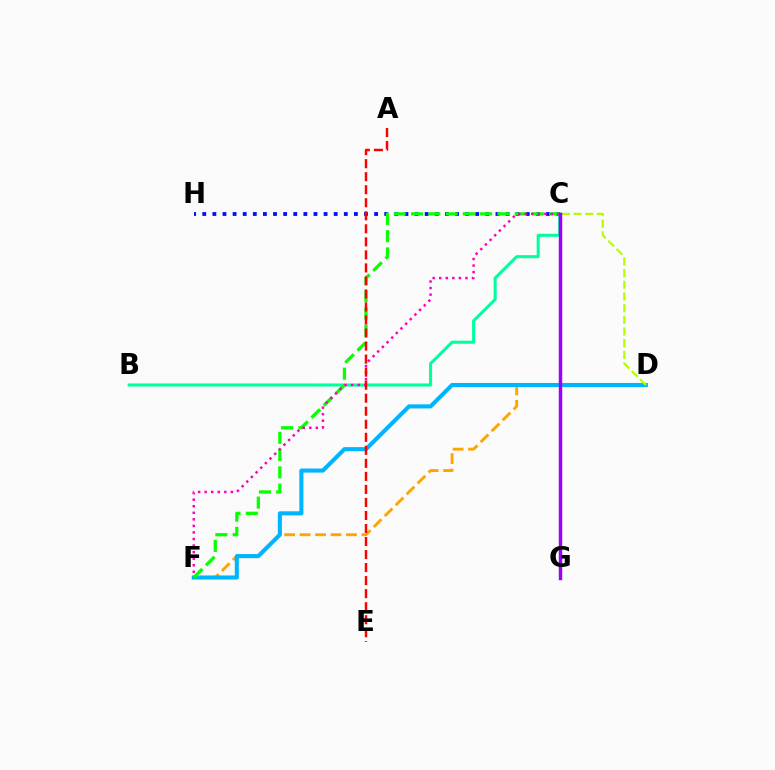{('C', 'H'): [{'color': '#0010ff', 'line_style': 'dotted', 'thickness': 2.75}], ('B', 'C'): [{'color': '#00ff9d', 'line_style': 'solid', 'thickness': 2.2}], ('D', 'F'): [{'color': '#ffa500', 'line_style': 'dashed', 'thickness': 2.1}, {'color': '#00b5ff', 'line_style': 'solid', 'thickness': 2.94}], ('C', 'D'): [{'color': '#b3ff00', 'line_style': 'dashed', 'thickness': 1.59}], ('C', 'F'): [{'color': '#08ff00', 'line_style': 'dashed', 'thickness': 2.35}, {'color': '#ff00bd', 'line_style': 'dotted', 'thickness': 1.78}], ('A', 'E'): [{'color': '#ff0000', 'line_style': 'dashed', 'thickness': 1.77}], ('C', 'G'): [{'color': '#9b00ff', 'line_style': 'solid', 'thickness': 2.47}]}